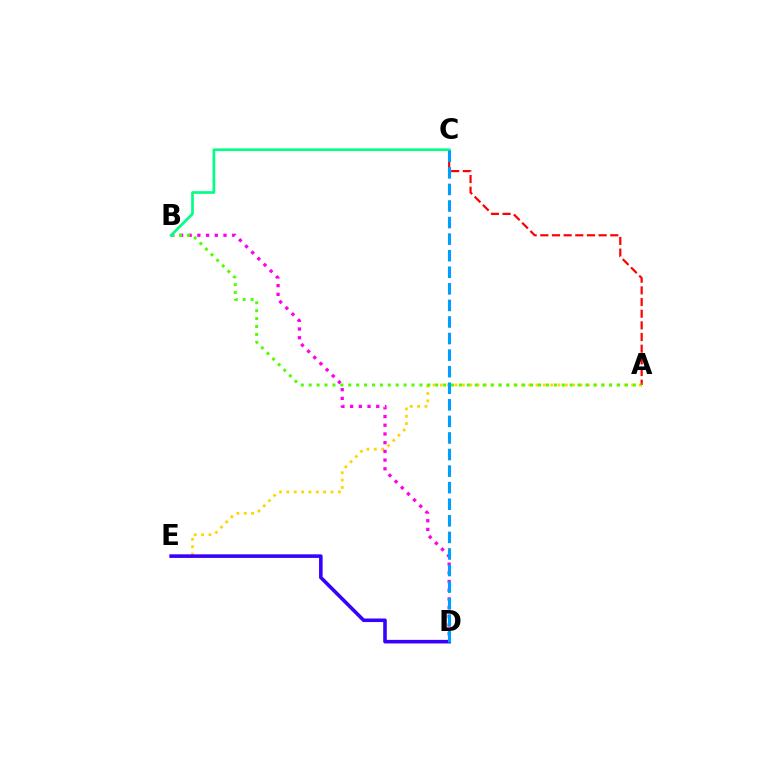{('A', 'E'): [{'color': '#ffd500', 'line_style': 'dotted', 'thickness': 2.0}], ('A', 'C'): [{'color': '#ff0000', 'line_style': 'dashed', 'thickness': 1.58}], ('B', 'D'): [{'color': '#ff00ed', 'line_style': 'dotted', 'thickness': 2.37}], ('A', 'B'): [{'color': '#4fff00', 'line_style': 'dotted', 'thickness': 2.15}], ('B', 'C'): [{'color': '#00ff86', 'line_style': 'solid', 'thickness': 1.93}], ('D', 'E'): [{'color': '#3700ff', 'line_style': 'solid', 'thickness': 2.57}], ('C', 'D'): [{'color': '#009eff', 'line_style': 'dashed', 'thickness': 2.25}]}